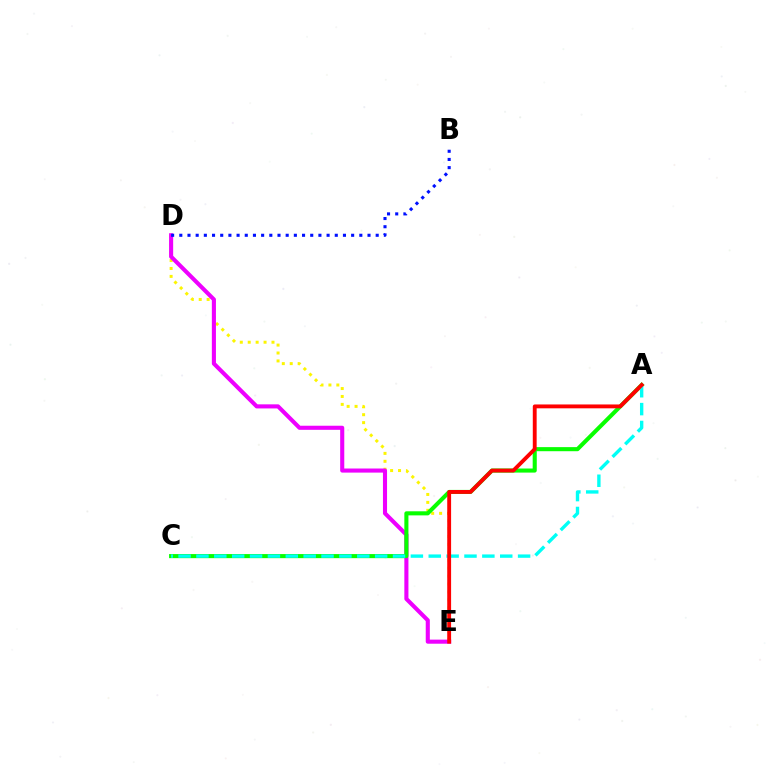{('D', 'E'): [{'color': '#fcf500', 'line_style': 'dotted', 'thickness': 2.15}, {'color': '#ee00ff', 'line_style': 'solid', 'thickness': 2.95}], ('A', 'C'): [{'color': '#08ff00', 'line_style': 'solid', 'thickness': 2.94}, {'color': '#00fff6', 'line_style': 'dashed', 'thickness': 2.43}], ('B', 'D'): [{'color': '#0010ff', 'line_style': 'dotted', 'thickness': 2.22}], ('A', 'E'): [{'color': '#ff0000', 'line_style': 'solid', 'thickness': 2.78}]}